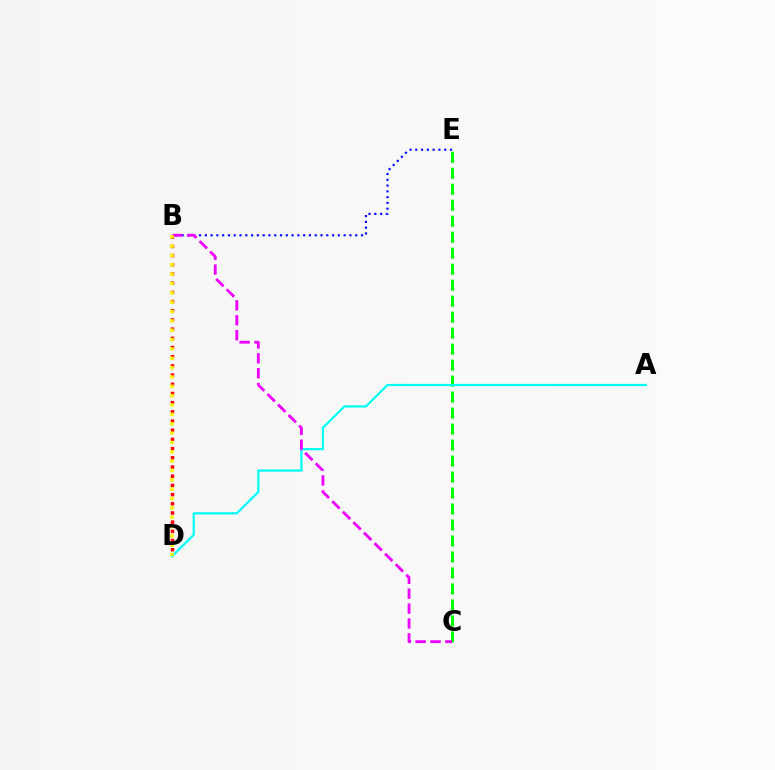{('C', 'E'): [{'color': '#08ff00', 'line_style': 'dashed', 'thickness': 2.17}], ('A', 'D'): [{'color': '#00fff6', 'line_style': 'solid', 'thickness': 1.6}], ('B', 'E'): [{'color': '#0010ff', 'line_style': 'dotted', 'thickness': 1.57}], ('B', 'C'): [{'color': '#ee00ff', 'line_style': 'dashed', 'thickness': 2.02}], ('B', 'D'): [{'color': '#ff0000', 'line_style': 'dotted', 'thickness': 2.5}, {'color': '#fcf500', 'line_style': 'dotted', 'thickness': 2.54}]}